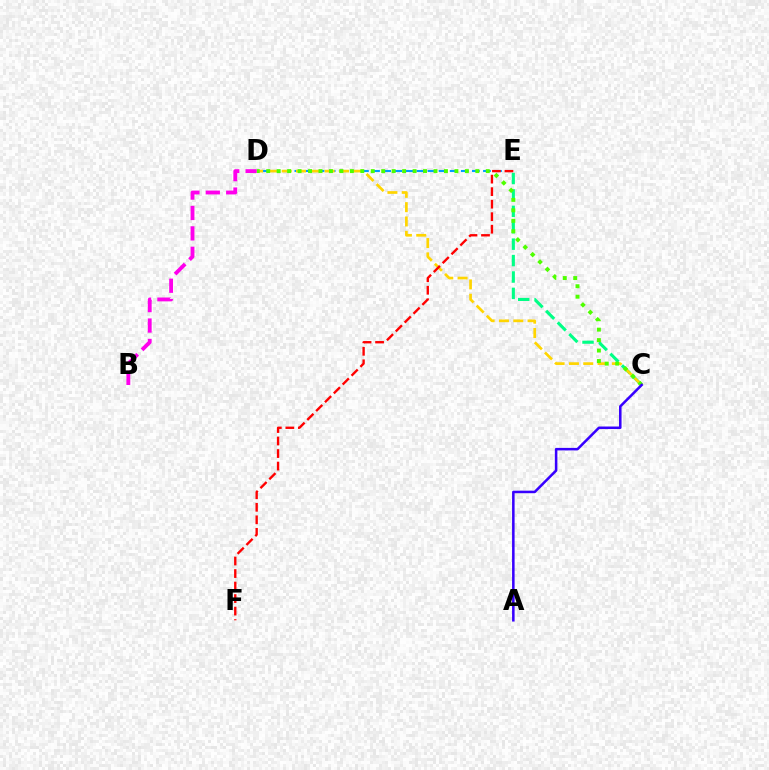{('D', 'E'): [{'color': '#009eff', 'line_style': 'dashed', 'thickness': 1.51}], ('C', 'E'): [{'color': '#00ff86', 'line_style': 'dashed', 'thickness': 2.23}], ('C', 'D'): [{'color': '#ffd500', 'line_style': 'dashed', 'thickness': 1.95}, {'color': '#4fff00', 'line_style': 'dotted', 'thickness': 2.84}], ('E', 'F'): [{'color': '#ff0000', 'line_style': 'dashed', 'thickness': 1.7}], ('B', 'D'): [{'color': '#ff00ed', 'line_style': 'dashed', 'thickness': 2.77}], ('A', 'C'): [{'color': '#3700ff', 'line_style': 'solid', 'thickness': 1.83}]}